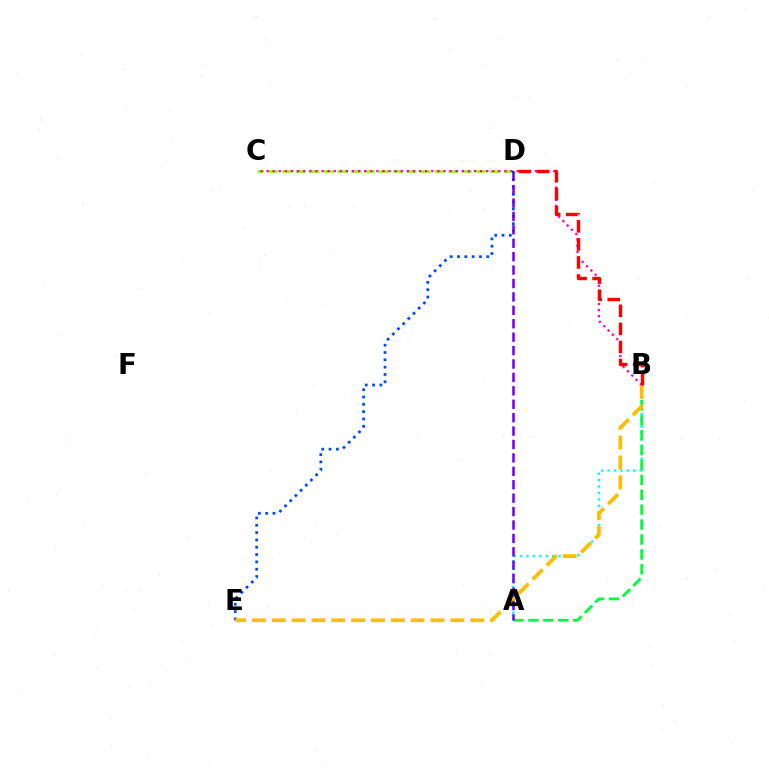{('A', 'B'): [{'color': '#00fff6', 'line_style': 'dotted', 'thickness': 1.75}, {'color': '#00ff39', 'line_style': 'dashed', 'thickness': 2.02}], ('C', 'D'): [{'color': '#84ff00', 'line_style': 'dashed', 'thickness': 1.88}], ('B', 'C'): [{'color': '#ff00cf', 'line_style': 'dotted', 'thickness': 1.66}], ('D', 'E'): [{'color': '#004bff', 'line_style': 'dotted', 'thickness': 1.99}], ('B', 'E'): [{'color': '#ffbd00', 'line_style': 'dashed', 'thickness': 2.7}], ('A', 'D'): [{'color': '#7200ff', 'line_style': 'dashed', 'thickness': 1.82}], ('B', 'D'): [{'color': '#ff0000', 'line_style': 'dashed', 'thickness': 2.46}]}